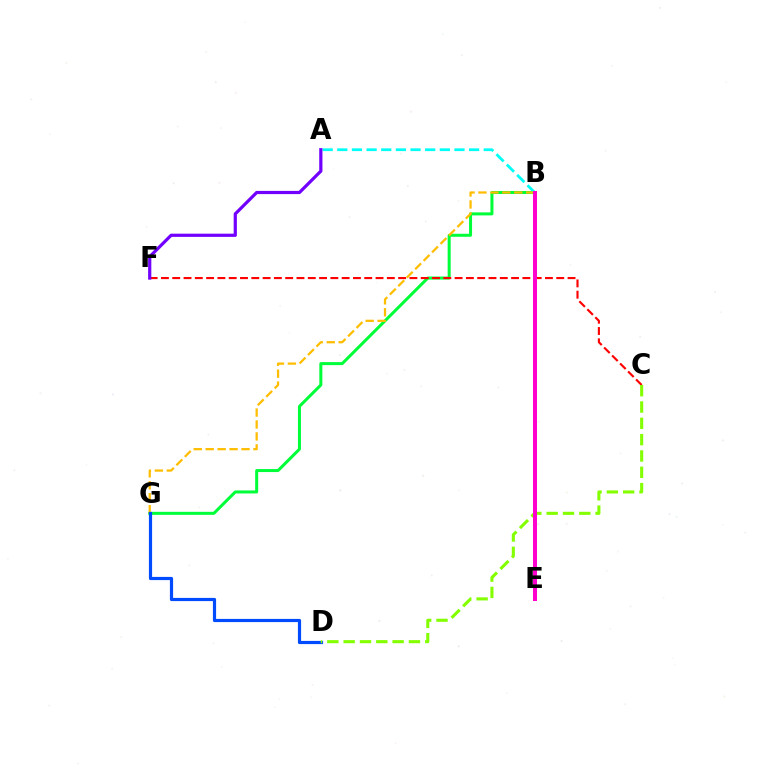{('B', 'G'): [{'color': '#00ff39', 'line_style': 'solid', 'thickness': 2.17}, {'color': '#ffbd00', 'line_style': 'dashed', 'thickness': 1.62}], ('A', 'B'): [{'color': '#00fff6', 'line_style': 'dashed', 'thickness': 1.99}], ('C', 'F'): [{'color': '#ff0000', 'line_style': 'dashed', 'thickness': 1.53}], ('D', 'G'): [{'color': '#004bff', 'line_style': 'solid', 'thickness': 2.3}], ('C', 'D'): [{'color': '#84ff00', 'line_style': 'dashed', 'thickness': 2.22}], ('A', 'F'): [{'color': '#7200ff', 'line_style': 'solid', 'thickness': 2.31}], ('B', 'E'): [{'color': '#ff00cf', 'line_style': 'solid', 'thickness': 2.9}]}